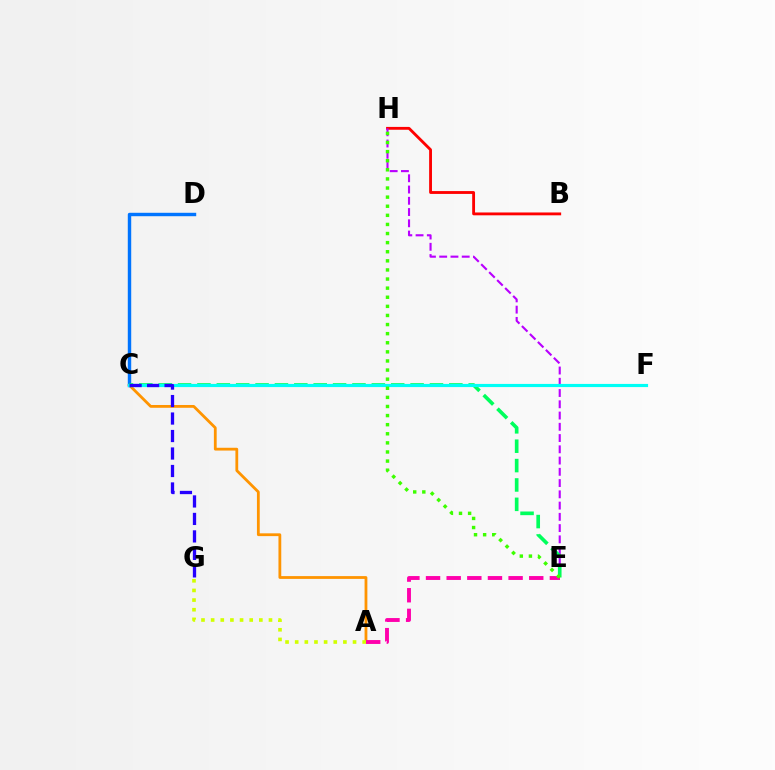{('B', 'H'): [{'color': '#ff0000', 'line_style': 'solid', 'thickness': 2.05}], ('A', 'C'): [{'color': '#ff9400', 'line_style': 'solid', 'thickness': 2.01}], ('C', 'D'): [{'color': '#0074ff', 'line_style': 'solid', 'thickness': 2.46}], ('E', 'H'): [{'color': '#b900ff', 'line_style': 'dashed', 'thickness': 1.53}, {'color': '#3dff00', 'line_style': 'dotted', 'thickness': 2.47}], ('C', 'E'): [{'color': '#00ff5c', 'line_style': 'dashed', 'thickness': 2.63}], ('A', 'G'): [{'color': '#d1ff00', 'line_style': 'dotted', 'thickness': 2.62}], ('C', 'F'): [{'color': '#00fff6', 'line_style': 'solid', 'thickness': 2.27}], ('C', 'G'): [{'color': '#2500ff', 'line_style': 'dashed', 'thickness': 2.38}], ('A', 'E'): [{'color': '#ff00ac', 'line_style': 'dashed', 'thickness': 2.8}]}